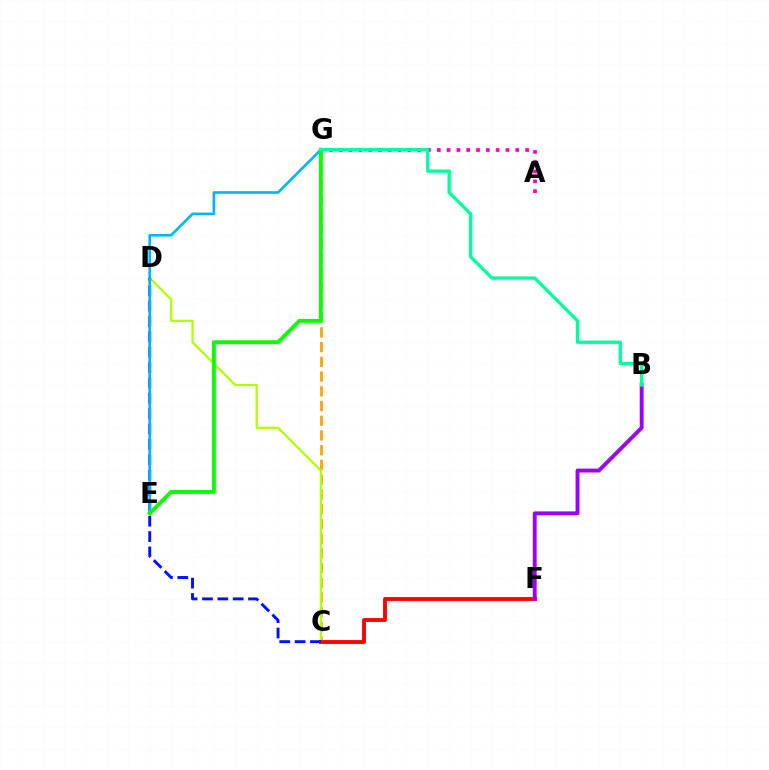{('C', 'G'): [{'color': '#ffa500', 'line_style': 'dashed', 'thickness': 2.0}], ('C', 'D'): [{'color': '#b3ff00', 'line_style': 'solid', 'thickness': 1.62}, {'color': '#0010ff', 'line_style': 'dashed', 'thickness': 2.09}], ('C', 'F'): [{'color': '#ff0000', 'line_style': 'solid', 'thickness': 2.77}], ('B', 'F'): [{'color': '#9b00ff', 'line_style': 'solid', 'thickness': 2.8}], ('E', 'G'): [{'color': '#00b5ff', 'line_style': 'solid', 'thickness': 1.92}, {'color': '#08ff00', 'line_style': 'solid', 'thickness': 2.8}], ('A', 'G'): [{'color': '#ff00bd', 'line_style': 'dotted', 'thickness': 2.67}], ('B', 'G'): [{'color': '#00ff9d', 'line_style': 'solid', 'thickness': 2.4}]}